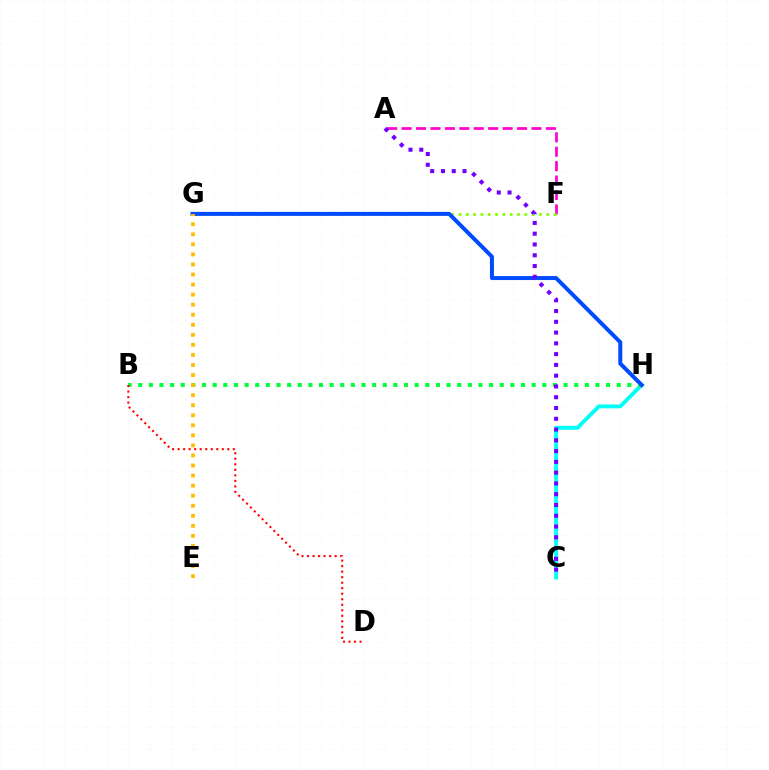{('C', 'H'): [{'color': '#00fff6', 'line_style': 'solid', 'thickness': 2.81}], ('A', 'F'): [{'color': '#ff00cf', 'line_style': 'dashed', 'thickness': 1.96}], ('B', 'H'): [{'color': '#00ff39', 'line_style': 'dotted', 'thickness': 2.89}], ('F', 'G'): [{'color': '#84ff00', 'line_style': 'dotted', 'thickness': 1.99}], ('G', 'H'): [{'color': '#004bff', 'line_style': 'solid', 'thickness': 2.87}], ('B', 'D'): [{'color': '#ff0000', 'line_style': 'dotted', 'thickness': 1.5}], ('E', 'G'): [{'color': '#ffbd00', 'line_style': 'dotted', 'thickness': 2.73}], ('A', 'C'): [{'color': '#7200ff', 'line_style': 'dotted', 'thickness': 2.93}]}